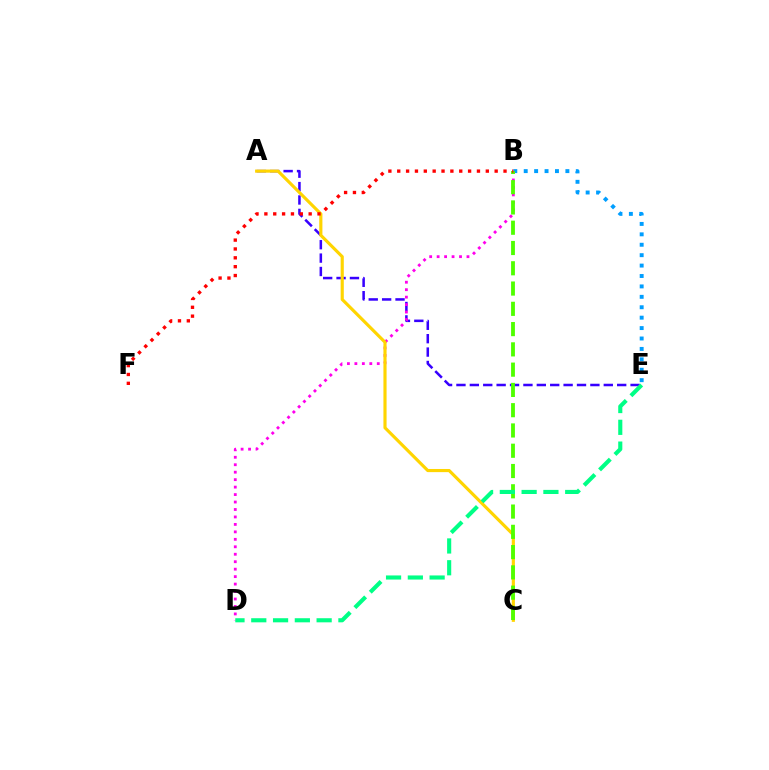{('B', 'E'): [{'color': '#009eff', 'line_style': 'dotted', 'thickness': 2.83}], ('A', 'E'): [{'color': '#3700ff', 'line_style': 'dashed', 'thickness': 1.82}], ('B', 'D'): [{'color': '#ff00ed', 'line_style': 'dotted', 'thickness': 2.03}], ('A', 'C'): [{'color': '#ffd500', 'line_style': 'solid', 'thickness': 2.27}], ('B', 'C'): [{'color': '#4fff00', 'line_style': 'dashed', 'thickness': 2.75}], ('D', 'E'): [{'color': '#00ff86', 'line_style': 'dashed', 'thickness': 2.96}], ('B', 'F'): [{'color': '#ff0000', 'line_style': 'dotted', 'thickness': 2.41}]}